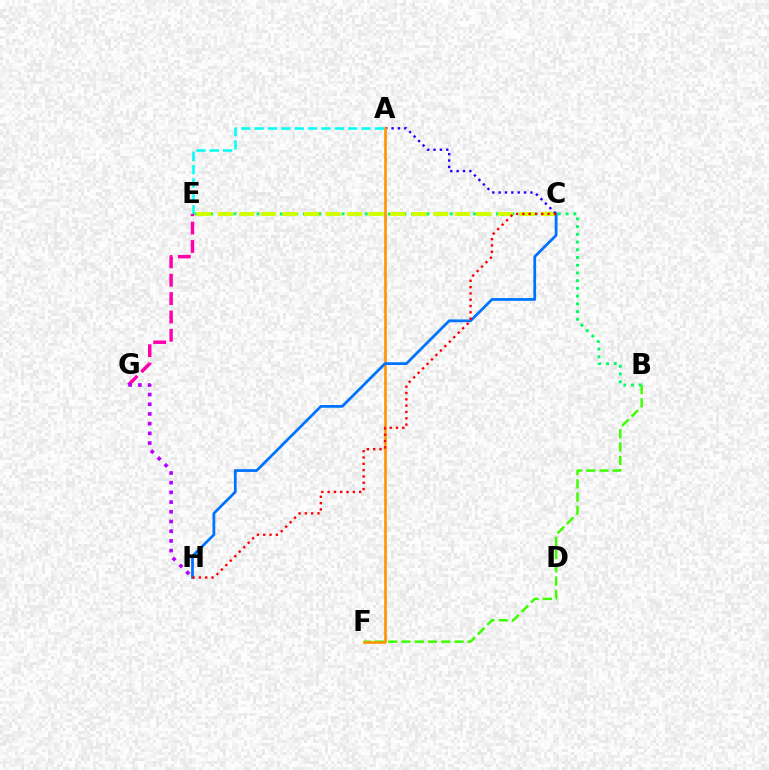{('B', 'F'): [{'color': '#3dff00', 'line_style': 'dashed', 'thickness': 1.8}], ('B', 'E'): [{'color': '#00ff5c', 'line_style': 'dotted', 'thickness': 2.1}], ('A', 'E'): [{'color': '#00fff6', 'line_style': 'dashed', 'thickness': 1.82}], ('C', 'E'): [{'color': '#d1ff00', 'line_style': 'dashed', 'thickness': 2.93}], ('E', 'G'): [{'color': '#ff00ac', 'line_style': 'dashed', 'thickness': 2.5}], ('A', 'C'): [{'color': '#2500ff', 'line_style': 'dotted', 'thickness': 1.73}], ('A', 'F'): [{'color': '#ff9400', 'line_style': 'solid', 'thickness': 1.89}], ('C', 'H'): [{'color': '#0074ff', 'line_style': 'solid', 'thickness': 1.99}, {'color': '#ff0000', 'line_style': 'dotted', 'thickness': 1.71}], ('G', 'H'): [{'color': '#b900ff', 'line_style': 'dotted', 'thickness': 2.64}]}